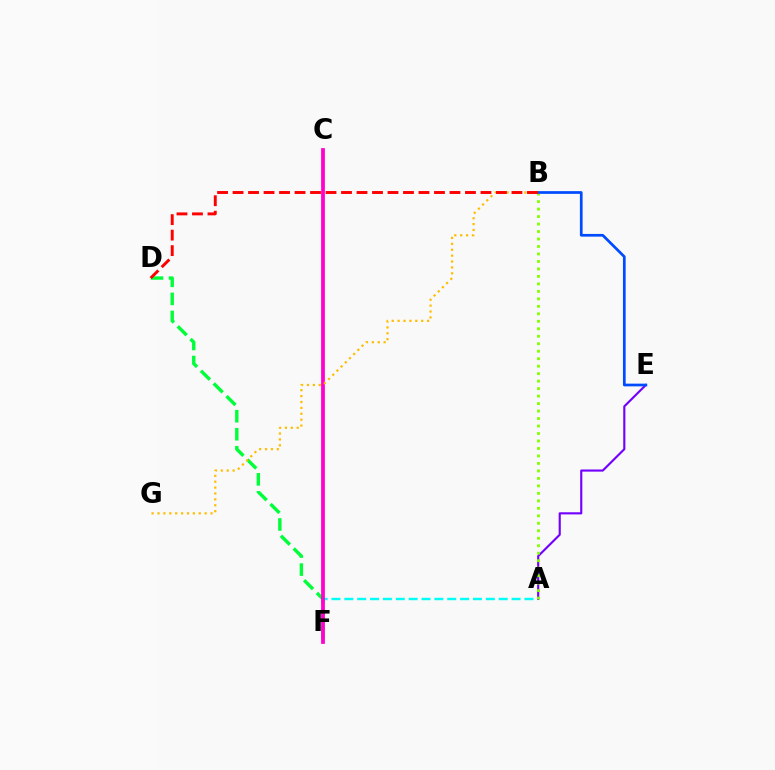{('D', 'F'): [{'color': '#00ff39', 'line_style': 'dashed', 'thickness': 2.45}], ('A', 'F'): [{'color': '#00fff6', 'line_style': 'dashed', 'thickness': 1.75}], ('A', 'E'): [{'color': '#7200ff', 'line_style': 'solid', 'thickness': 1.54}], ('A', 'B'): [{'color': '#84ff00', 'line_style': 'dotted', 'thickness': 2.03}], ('C', 'F'): [{'color': '#ff00cf', 'line_style': 'solid', 'thickness': 2.7}], ('B', 'G'): [{'color': '#ffbd00', 'line_style': 'dotted', 'thickness': 1.6}], ('B', 'E'): [{'color': '#004bff', 'line_style': 'solid', 'thickness': 1.95}], ('B', 'D'): [{'color': '#ff0000', 'line_style': 'dashed', 'thickness': 2.1}]}